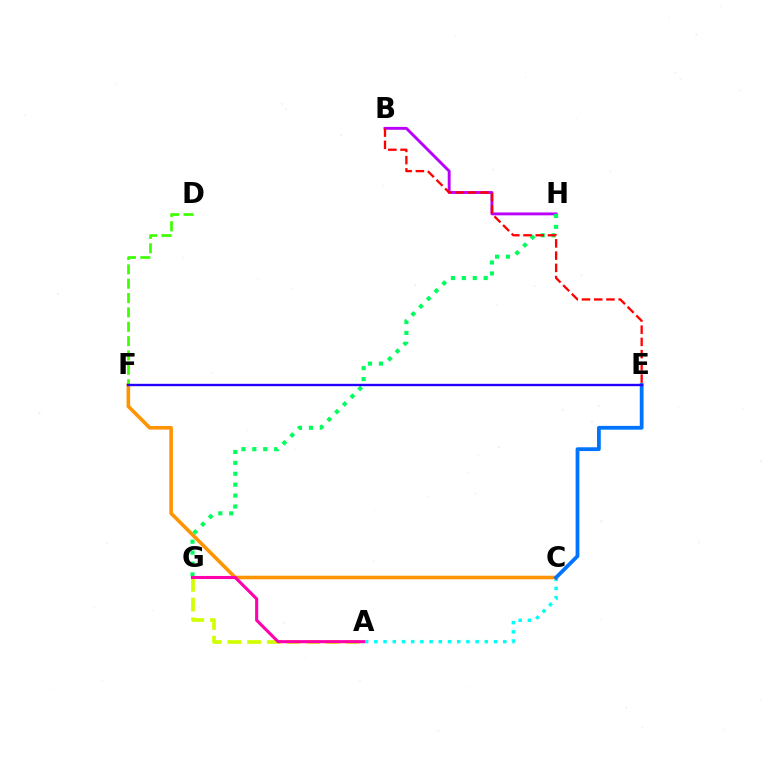{('A', 'C'): [{'color': '#00fff6', 'line_style': 'dotted', 'thickness': 2.5}], ('B', 'H'): [{'color': '#b900ff', 'line_style': 'solid', 'thickness': 2.08}], ('C', 'F'): [{'color': '#ff9400', 'line_style': 'solid', 'thickness': 2.59}], ('G', 'H'): [{'color': '#00ff5c', 'line_style': 'dotted', 'thickness': 2.96}], ('D', 'F'): [{'color': '#3dff00', 'line_style': 'dashed', 'thickness': 1.95}], ('C', 'E'): [{'color': '#0074ff', 'line_style': 'solid', 'thickness': 2.72}], ('E', 'F'): [{'color': '#2500ff', 'line_style': 'solid', 'thickness': 1.72}], ('B', 'E'): [{'color': '#ff0000', 'line_style': 'dashed', 'thickness': 1.66}], ('A', 'G'): [{'color': '#d1ff00', 'line_style': 'dashed', 'thickness': 2.68}, {'color': '#ff00ac', 'line_style': 'solid', 'thickness': 2.22}]}